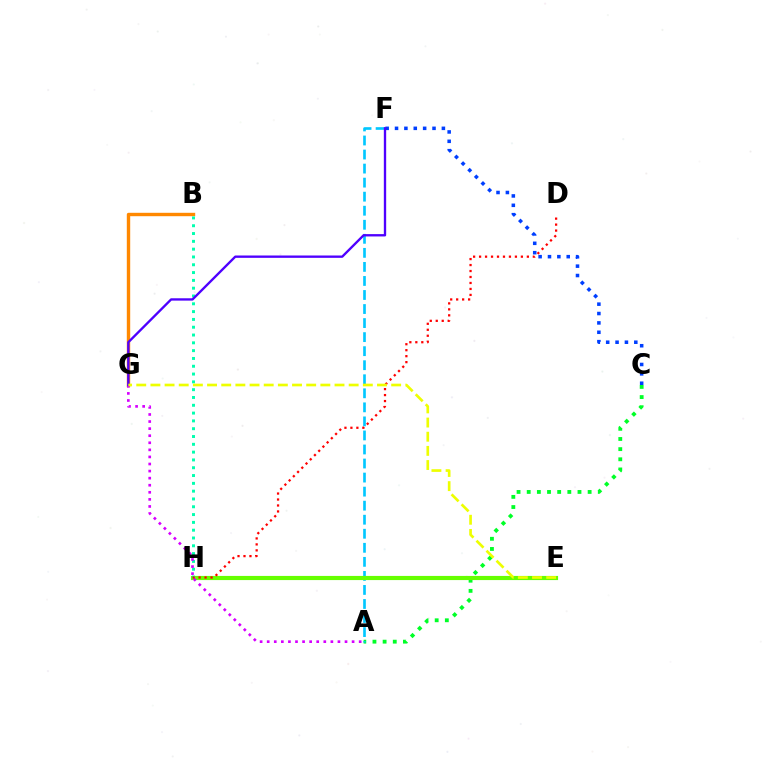{('E', 'H'): [{'color': '#ff00a0', 'line_style': 'dotted', 'thickness': 2.59}, {'color': '#66ff00', 'line_style': 'solid', 'thickness': 2.99}], ('A', 'C'): [{'color': '#00ff27', 'line_style': 'dotted', 'thickness': 2.76}], ('A', 'F'): [{'color': '#00c7ff', 'line_style': 'dashed', 'thickness': 1.91}], ('C', 'F'): [{'color': '#003fff', 'line_style': 'dotted', 'thickness': 2.55}], ('B', 'G'): [{'color': '#ff8800', 'line_style': 'solid', 'thickness': 2.45}], ('B', 'H'): [{'color': '#00ffaf', 'line_style': 'dotted', 'thickness': 2.12}], ('A', 'G'): [{'color': '#d600ff', 'line_style': 'dotted', 'thickness': 1.92}], ('D', 'H'): [{'color': '#ff0000', 'line_style': 'dotted', 'thickness': 1.62}], ('F', 'G'): [{'color': '#4f00ff', 'line_style': 'solid', 'thickness': 1.69}], ('E', 'G'): [{'color': '#eeff00', 'line_style': 'dashed', 'thickness': 1.92}]}